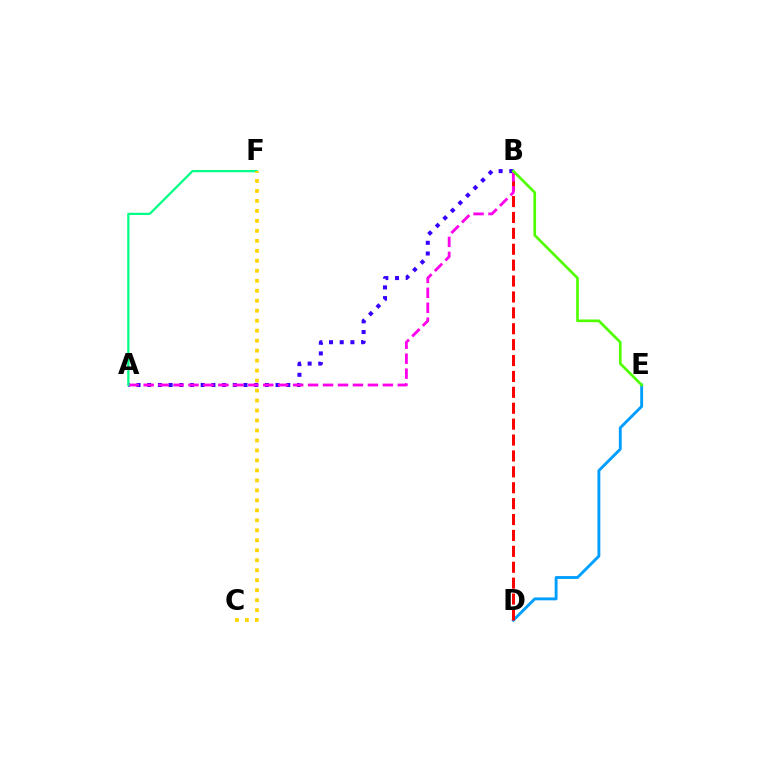{('D', 'E'): [{'color': '#009eff', 'line_style': 'solid', 'thickness': 2.07}], ('A', 'B'): [{'color': '#3700ff', 'line_style': 'dotted', 'thickness': 2.91}, {'color': '#ff00ed', 'line_style': 'dashed', 'thickness': 2.03}], ('B', 'D'): [{'color': '#ff0000', 'line_style': 'dashed', 'thickness': 2.16}], ('B', 'E'): [{'color': '#4fff00', 'line_style': 'solid', 'thickness': 1.93}], ('A', 'F'): [{'color': '#00ff86', 'line_style': 'solid', 'thickness': 1.61}], ('C', 'F'): [{'color': '#ffd500', 'line_style': 'dotted', 'thickness': 2.71}]}